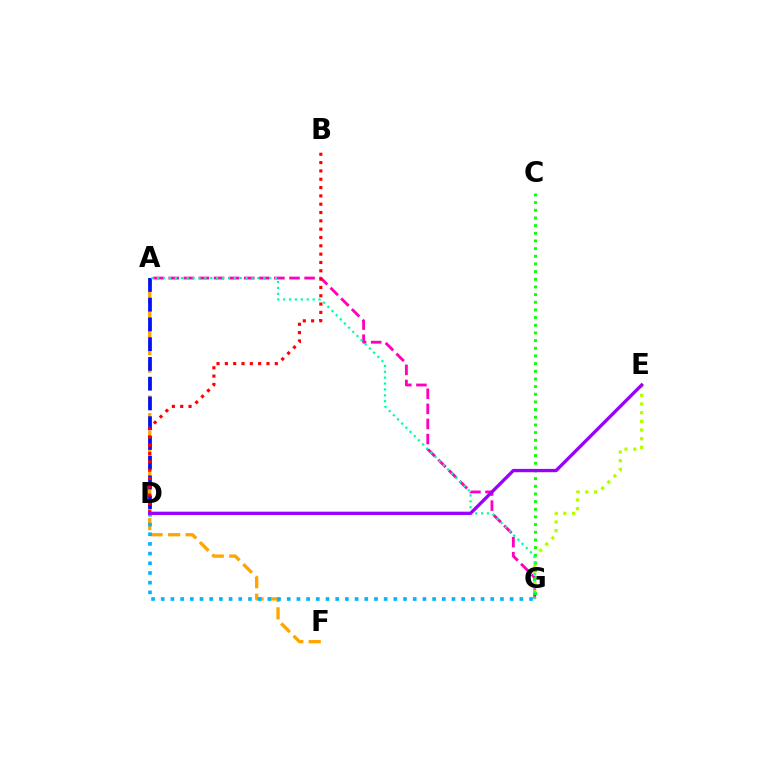{('A', 'G'): [{'color': '#ff00bd', 'line_style': 'dashed', 'thickness': 2.05}, {'color': '#00ff9d', 'line_style': 'dotted', 'thickness': 1.6}], ('E', 'G'): [{'color': '#b3ff00', 'line_style': 'dotted', 'thickness': 2.36}], ('C', 'G'): [{'color': '#08ff00', 'line_style': 'dotted', 'thickness': 2.08}], ('A', 'F'): [{'color': '#ffa500', 'line_style': 'dashed', 'thickness': 2.38}], ('D', 'G'): [{'color': '#00b5ff', 'line_style': 'dotted', 'thickness': 2.63}], ('A', 'D'): [{'color': '#0010ff', 'line_style': 'dashed', 'thickness': 2.68}], ('B', 'D'): [{'color': '#ff0000', 'line_style': 'dotted', 'thickness': 2.26}], ('D', 'E'): [{'color': '#9b00ff', 'line_style': 'solid', 'thickness': 2.39}]}